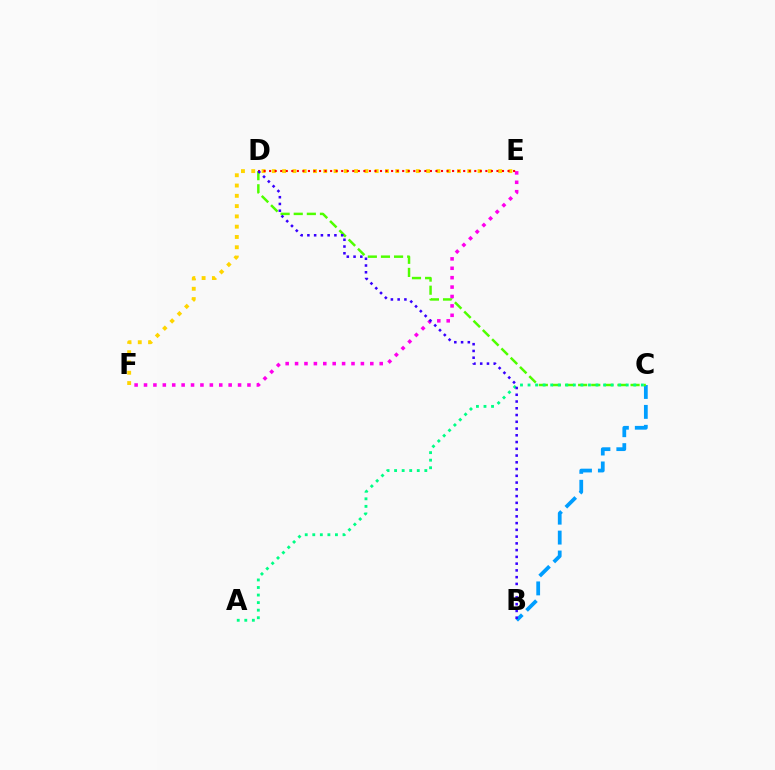{('B', 'C'): [{'color': '#009eff', 'line_style': 'dashed', 'thickness': 2.71}], ('C', 'D'): [{'color': '#4fff00', 'line_style': 'dashed', 'thickness': 1.78}], ('E', 'F'): [{'color': '#ff00ed', 'line_style': 'dotted', 'thickness': 2.56}, {'color': '#ffd500', 'line_style': 'dotted', 'thickness': 2.79}], ('A', 'C'): [{'color': '#00ff86', 'line_style': 'dotted', 'thickness': 2.05}], ('D', 'E'): [{'color': '#ff0000', 'line_style': 'dotted', 'thickness': 1.51}], ('B', 'D'): [{'color': '#3700ff', 'line_style': 'dotted', 'thickness': 1.84}]}